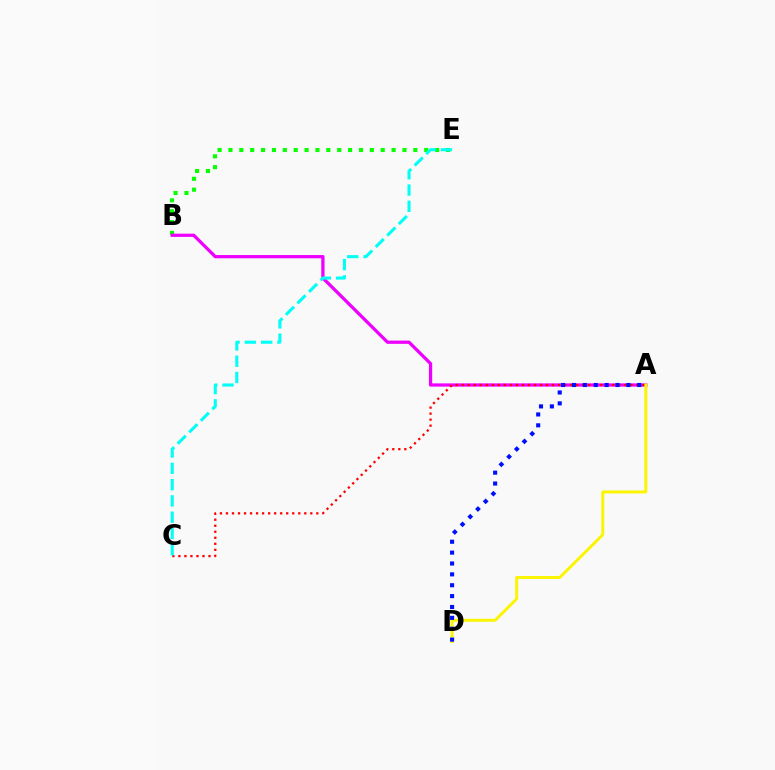{('B', 'E'): [{'color': '#08ff00', 'line_style': 'dotted', 'thickness': 2.96}], ('A', 'B'): [{'color': '#ee00ff', 'line_style': 'solid', 'thickness': 2.34}], ('A', 'C'): [{'color': '#ff0000', 'line_style': 'dotted', 'thickness': 1.64}], ('C', 'E'): [{'color': '#00fff6', 'line_style': 'dashed', 'thickness': 2.21}], ('A', 'D'): [{'color': '#fcf500', 'line_style': 'solid', 'thickness': 2.12}, {'color': '#0010ff', 'line_style': 'dotted', 'thickness': 2.95}]}